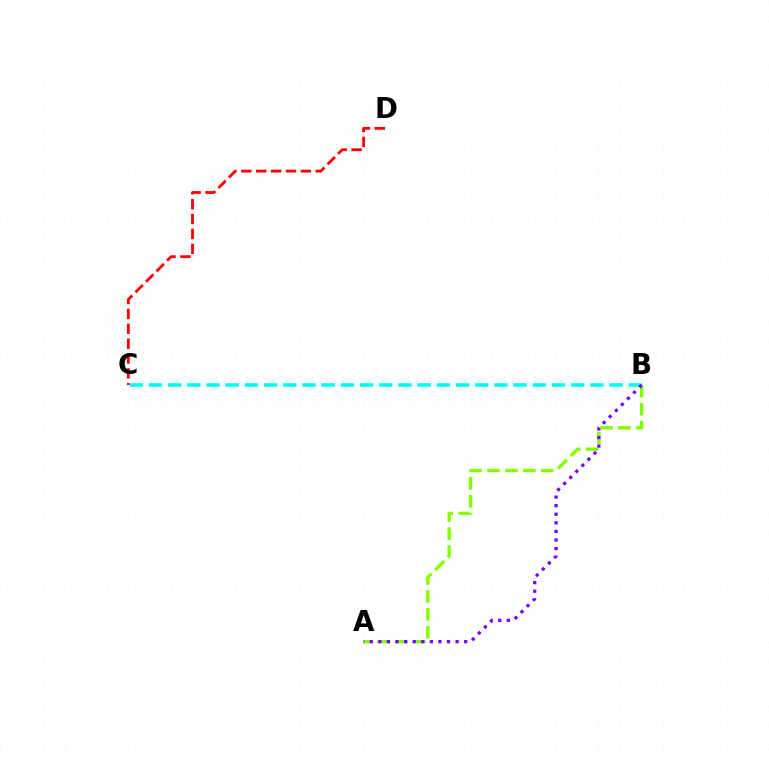{('A', 'B'): [{'color': '#84ff00', 'line_style': 'dashed', 'thickness': 2.43}, {'color': '#7200ff', 'line_style': 'dotted', 'thickness': 2.33}], ('B', 'C'): [{'color': '#00fff6', 'line_style': 'dashed', 'thickness': 2.61}], ('C', 'D'): [{'color': '#ff0000', 'line_style': 'dashed', 'thickness': 2.02}]}